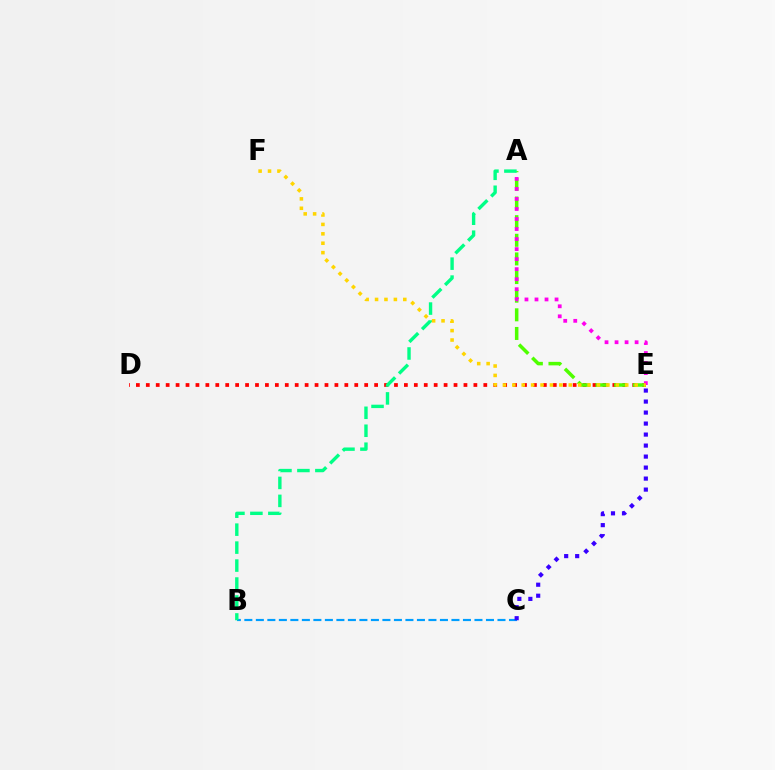{('B', 'C'): [{'color': '#009eff', 'line_style': 'dashed', 'thickness': 1.56}], ('C', 'E'): [{'color': '#3700ff', 'line_style': 'dotted', 'thickness': 2.99}], ('D', 'E'): [{'color': '#ff0000', 'line_style': 'dotted', 'thickness': 2.7}], ('A', 'E'): [{'color': '#4fff00', 'line_style': 'dashed', 'thickness': 2.53}, {'color': '#ff00ed', 'line_style': 'dotted', 'thickness': 2.72}], ('A', 'B'): [{'color': '#00ff86', 'line_style': 'dashed', 'thickness': 2.44}], ('E', 'F'): [{'color': '#ffd500', 'line_style': 'dotted', 'thickness': 2.56}]}